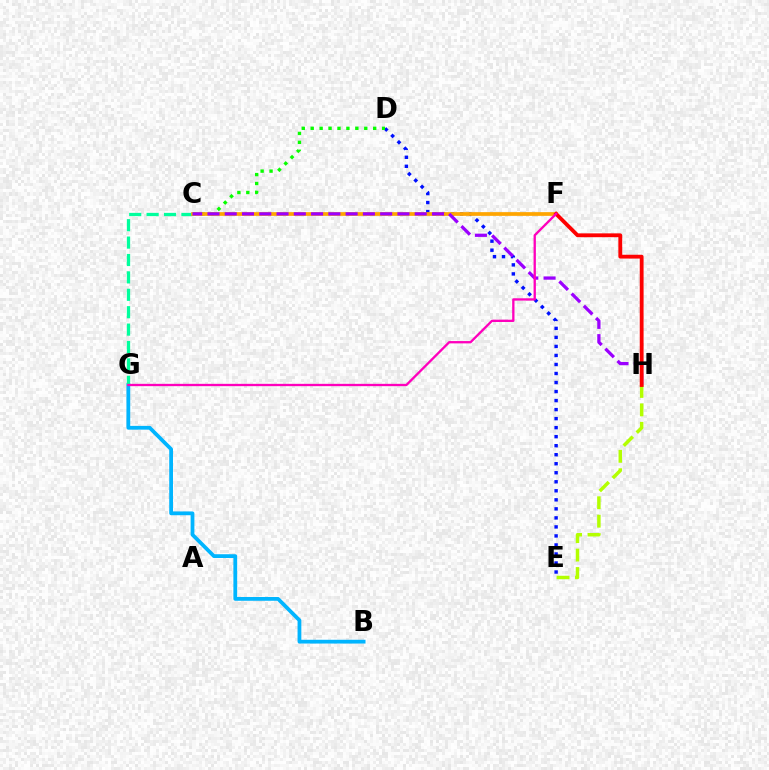{('B', 'G'): [{'color': '#00b5ff', 'line_style': 'solid', 'thickness': 2.72}], ('D', 'E'): [{'color': '#0010ff', 'line_style': 'dotted', 'thickness': 2.45}], ('C', 'D'): [{'color': '#08ff00', 'line_style': 'dotted', 'thickness': 2.43}], ('C', 'G'): [{'color': '#00ff9d', 'line_style': 'dashed', 'thickness': 2.36}], ('E', 'H'): [{'color': '#b3ff00', 'line_style': 'dashed', 'thickness': 2.5}], ('C', 'F'): [{'color': '#ffa500', 'line_style': 'solid', 'thickness': 2.68}], ('C', 'H'): [{'color': '#9b00ff', 'line_style': 'dashed', 'thickness': 2.35}], ('F', 'H'): [{'color': '#ff0000', 'line_style': 'solid', 'thickness': 2.75}], ('F', 'G'): [{'color': '#ff00bd', 'line_style': 'solid', 'thickness': 1.67}]}